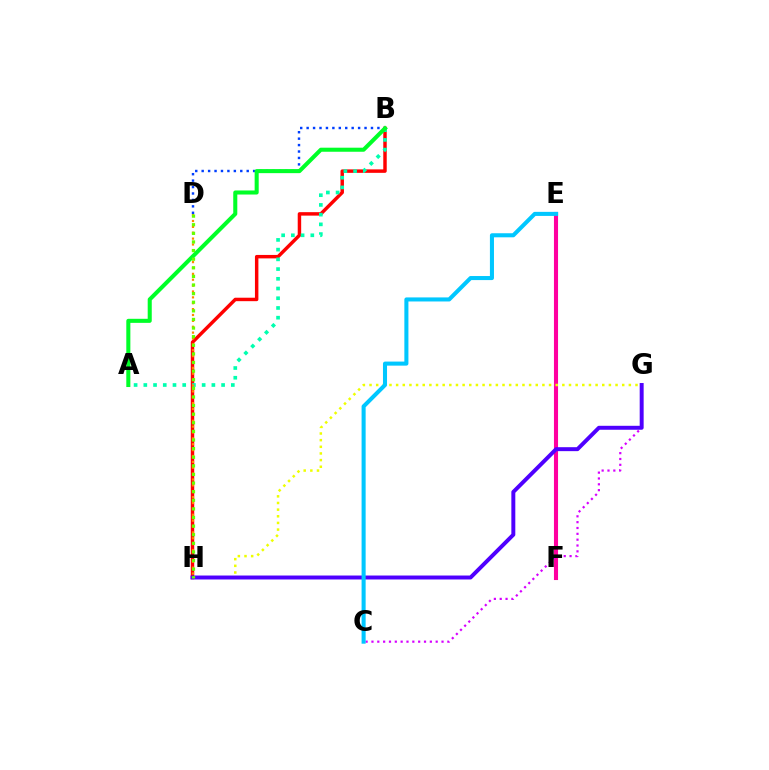{('B', 'H'): [{'color': '#ff0000', 'line_style': 'solid', 'thickness': 2.49}], ('A', 'B'): [{'color': '#00ffaf', 'line_style': 'dotted', 'thickness': 2.64}, {'color': '#00ff27', 'line_style': 'solid', 'thickness': 2.92}], ('B', 'D'): [{'color': '#003fff', 'line_style': 'dotted', 'thickness': 1.75}], ('E', 'F'): [{'color': '#ff00a0', 'line_style': 'solid', 'thickness': 2.95}], ('D', 'H'): [{'color': '#ff8800', 'line_style': 'dotted', 'thickness': 1.6}, {'color': '#66ff00', 'line_style': 'dotted', 'thickness': 2.34}], ('G', 'H'): [{'color': '#eeff00', 'line_style': 'dotted', 'thickness': 1.81}, {'color': '#4f00ff', 'line_style': 'solid', 'thickness': 2.85}], ('C', 'G'): [{'color': '#d600ff', 'line_style': 'dotted', 'thickness': 1.59}], ('C', 'E'): [{'color': '#00c7ff', 'line_style': 'solid', 'thickness': 2.92}]}